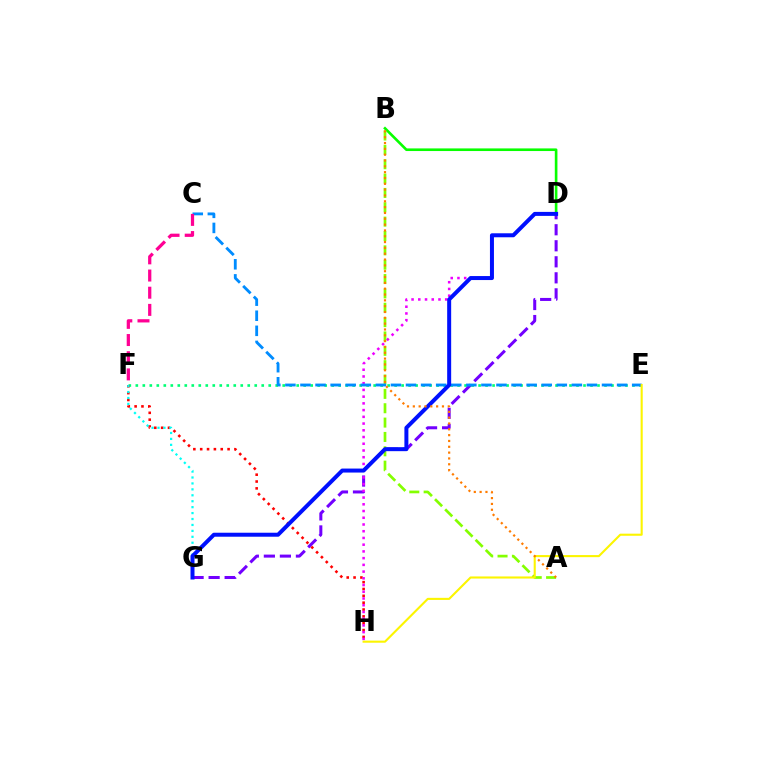{('D', 'G'): [{'color': '#7200ff', 'line_style': 'dashed', 'thickness': 2.18}, {'color': '#0010ff', 'line_style': 'solid', 'thickness': 2.87}], ('B', 'D'): [{'color': '#08ff00', 'line_style': 'solid', 'thickness': 1.9}], ('E', 'F'): [{'color': '#00ff74', 'line_style': 'dotted', 'thickness': 1.9}], ('A', 'B'): [{'color': '#84ff00', 'line_style': 'dashed', 'thickness': 1.95}, {'color': '#ff7c00', 'line_style': 'dotted', 'thickness': 1.58}], ('F', 'H'): [{'color': '#ff0000', 'line_style': 'dotted', 'thickness': 1.86}], ('D', 'H'): [{'color': '#ee00ff', 'line_style': 'dotted', 'thickness': 1.83}], ('C', 'E'): [{'color': '#008cff', 'line_style': 'dashed', 'thickness': 2.05}], ('F', 'G'): [{'color': '#00fff6', 'line_style': 'dotted', 'thickness': 1.61}], ('C', 'F'): [{'color': '#ff0094', 'line_style': 'dashed', 'thickness': 2.33}], ('E', 'H'): [{'color': '#fcf500', 'line_style': 'solid', 'thickness': 1.51}]}